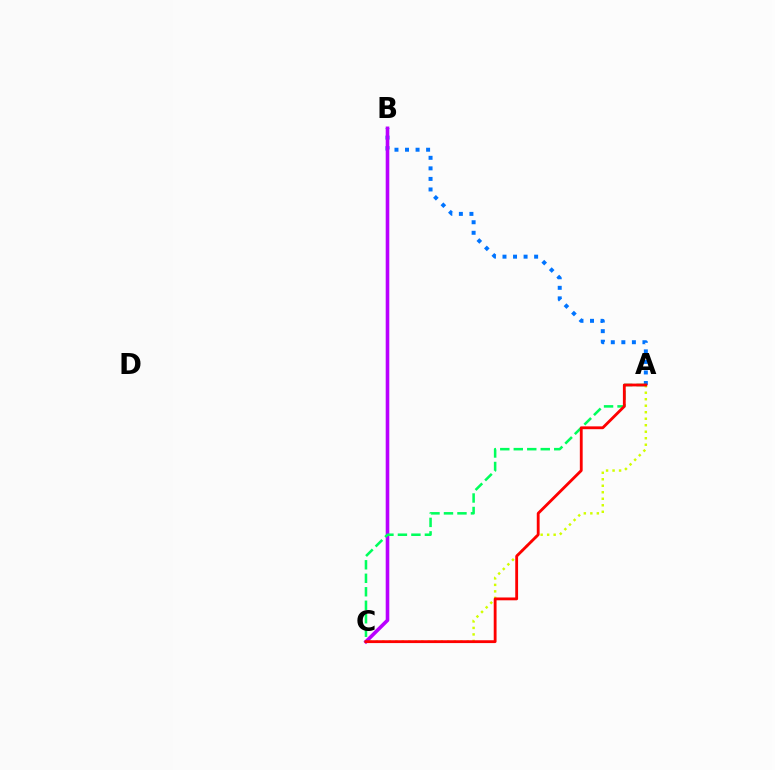{('A', 'C'): [{'color': '#d1ff00', 'line_style': 'dotted', 'thickness': 1.77}, {'color': '#00ff5c', 'line_style': 'dashed', 'thickness': 1.83}, {'color': '#ff0000', 'line_style': 'solid', 'thickness': 2.03}], ('A', 'B'): [{'color': '#0074ff', 'line_style': 'dotted', 'thickness': 2.87}], ('B', 'C'): [{'color': '#b900ff', 'line_style': 'solid', 'thickness': 2.59}]}